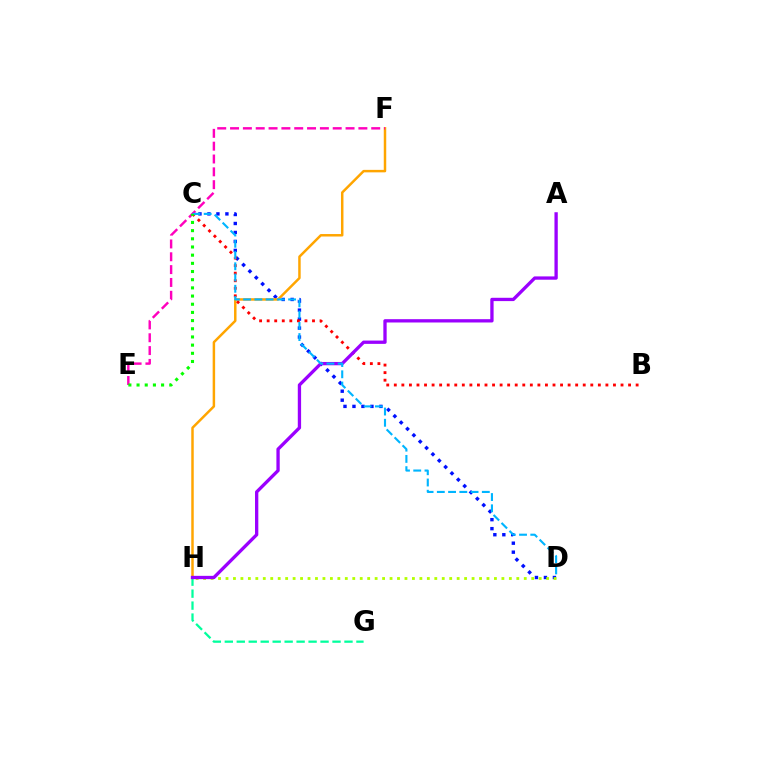{('C', 'D'): [{'color': '#0010ff', 'line_style': 'dotted', 'thickness': 2.44}, {'color': '#00b5ff', 'line_style': 'dashed', 'thickness': 1.53}], ('D', 'H'): [{'color': '#b3ff00', 'line_style': 'dotted', 'thickness': 2.03}], ('F', 'H'): [{'color': '#ffa500', 'line_style': 'solid', 'thickness': 1.78}], ('G', 'H'): [{'color': '#00ff9d', 'line_style': 'dashed', 'thickness': 1.63}], ('B', 'C'): [{'color': '#ff0000', 'line_style': 'dotted', 'thickness': 2.05}], ('E', 'F'): [{'color': '#ff00bd', 'line_style': 'dashed', 'thickness': 1.74}], ('A', 'H'): [{'color': '#9b00ff', 'line_style': 'solid', 'thickness': 2.38}], ('C', 'E'): [{'color': '#08ff00', 'line_style': 'dotted', 'thickness': 2.22}]}